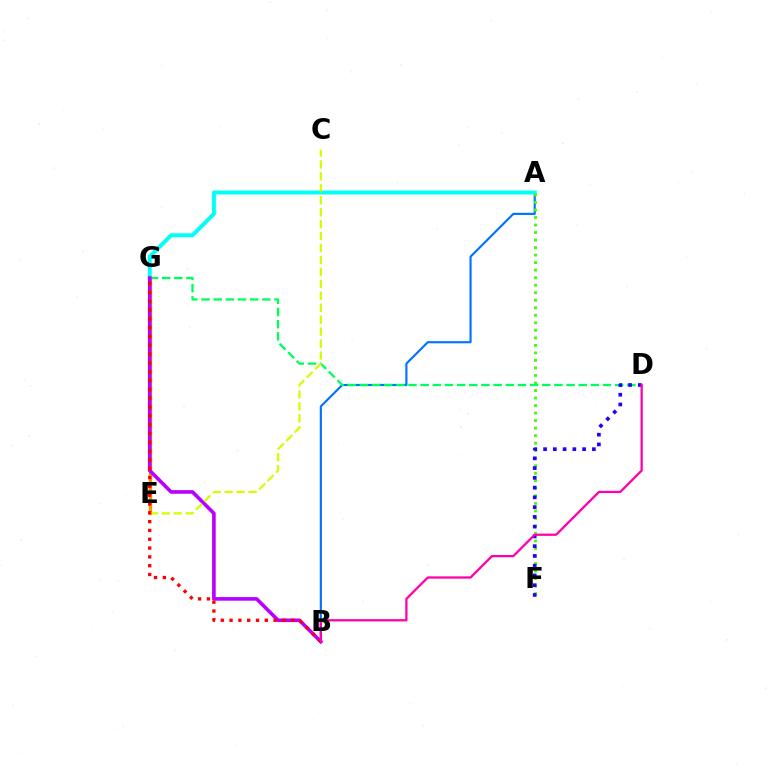{('A', 'B'): [{'color': '#0074ff', 'line_style': 'solid', 'thickness': 1.55}], ('A', 'G'): [{'color': '#00fff6', 'line_style': 'solid', 'thickness': 2.86}], ('A', 'F'): [{'color': '#3dff00', 'line_style': 'dotted', 'thickness': 2.04}], ('E', 'G'): [{'color': '#ff9400', 'line_style': 'solid', 'thickness': 2.37}], ('D', 'G'): [{'color': '#00ff5c', 'line_style': 'dashed', 'thickness': 1.65}], ('B', 'G'): [{'color': '#b900ff', 'line_style': 'solid', 'thickness': 2.61}, {'color': '#ff0000', 'line_style': 'dotted', 'thickness': 2.39}], ('D', 'F'): [{'color': '#2500ff', 'line_style': 'dotted', 'thickness': 2.65}], ('C', 'E'): [{'color': '#d1ff00', 'line_style': 'dashed', 'thickness': 1.62}], ('B', 'D'): [{'color': '#ff00ac', 'line_style': 'solid', 'thickness': 1.64}]}